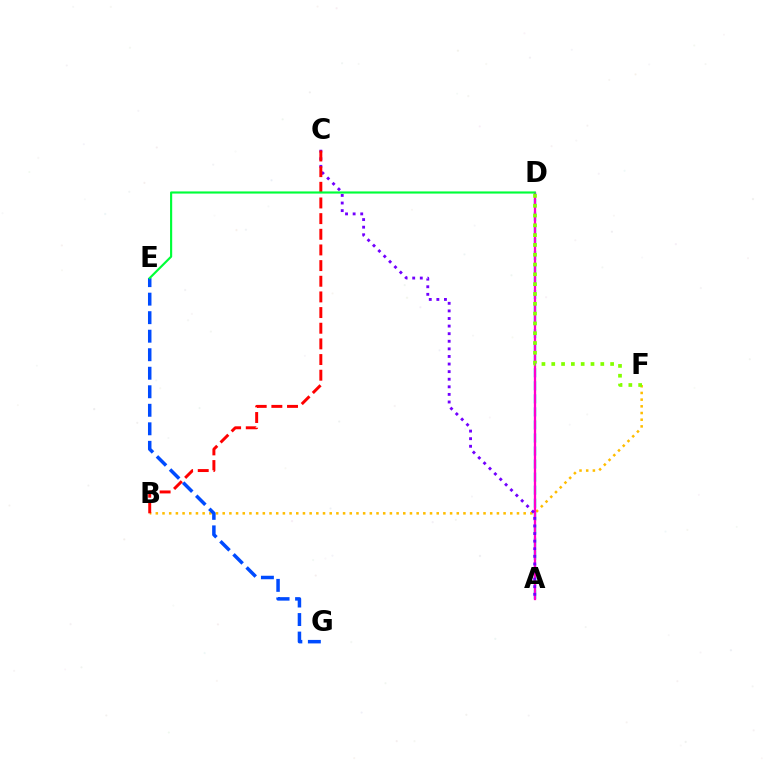{('A', 'D'): [{'color': '#00fff6', 'line_style': 'dashed', 'thickness': 1.77}, {'color': '#ff00cf', 'line_style': 'solid', 'thickness': 1.66}], ('B', 'F'): [{'color': '#ffbd00', 'line_style': 'dotted', 'thickness': 1.82}], ('D', 'F'): [{'color': '#84ff00', 'line_style': 'dotted', 'thickness': 2.67}], ('E', 'G'): [{'color': '#004bff', 'line_style': 'dashed', 'thickness': 2.52}], ('A', 'C'): [{'color': '#7200ff', 'line_style': 'dotted', 'thickness': 2.06}], ('B', 'C'): [{'color': '#ff0000', 'line_style': 'dashed', 'thickness': 2.13}], ('D', 'E'): [{'color': '#00ff39', 'line_style': 'solid', 'thickness': 1.55}]}